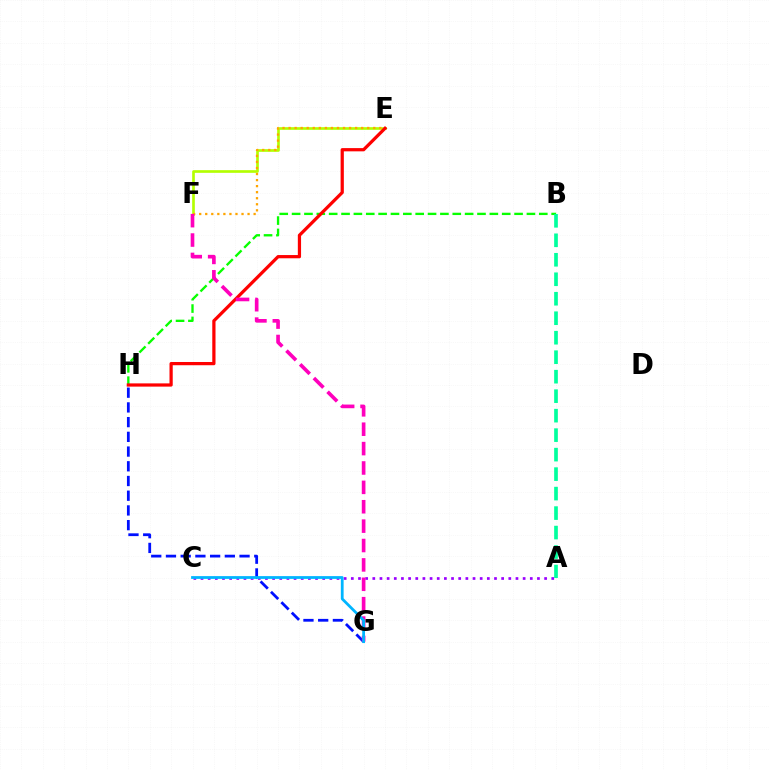{('B', 'H'): [{'color': '#08ff00', 'line_style': 'dashed', 'thickness': 1.68}], ('G', 'H'): [{'color': '#0010ff', 'line_style': 'dashed', 'thickness': 2.0}], ('E', 'F'): [{'color': '#b3ff00', 'line_style': 'solid', 'thickness': 1.92}, {'color': '#ffa500', 'line_style': 'dotted', 'thickness': 1.64}], ('A', 'B'): [{'color': '#00ff9d', 'line_style': 'dashed', 'thickness': 2.65}], ('A', 'C'): [{'color': '#9b00ff', 'line_style': 'dotted', 'thickness': 1.94}], ('E', 'H'): [{'color': '#ff0000', 'line_style': 'solid', 'thickness': 2.33}], ('F', 'G'): [{'color': '#ff00bd', 'line_style': 'dashed', 'thickness': 2.63}], ('C', 'G'): [{'color': '#00b5ff', 'line_style': 'solid', 'thickness': 2.0}]}